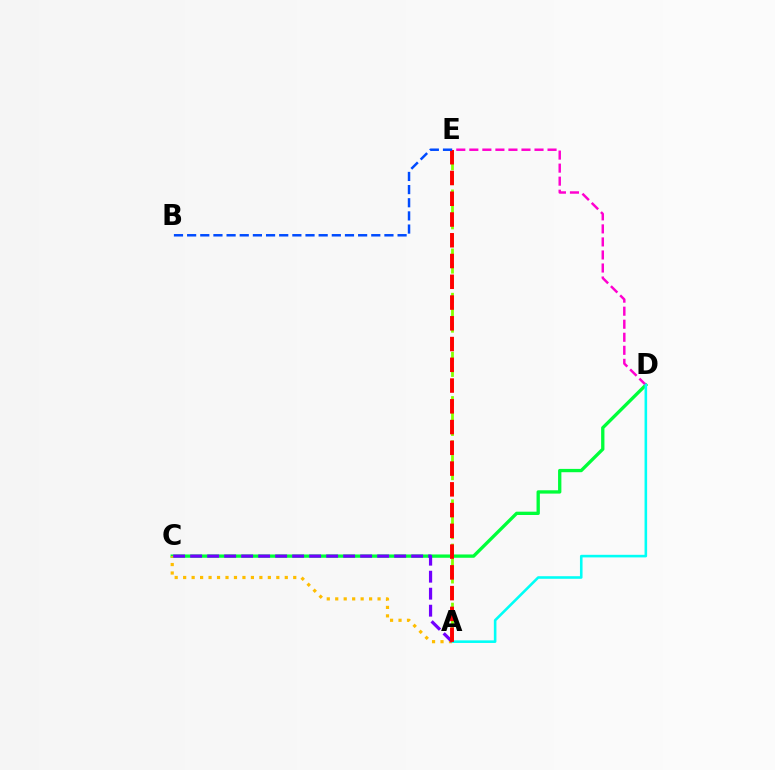{('A', 'E'): [{'color': '#84ff00', 'line_style': 'dashed', 'thickness': 2.0}, {'color': '#ff0000', 'line_style': 'dashed', 'thickness': 2.82}], ('C', 'D'): [{'color': '#00ff39', 'line_style': 'solid', 'thickness': 2.39}], ('D', 'E'): [{'color': '#ff00cf', 'line_style': 'dashed', 'thickness': 1.77}], ('A', 'D'): [{'color': '#00fff6', 'line_style': 'solid', 'thickness': 1.86}], ('A', 'C'): [{'color': '#ffbd00', 'line_style': 'dotted', 'thickness': 2.3}, {'color': '#7200ff', 'line_style': 'dashed', 'thickness': 2.31}], ('B', 'E'): [{'color': '#004bff', 'line_style': 'dashed', 'thickness': 1.79}]}